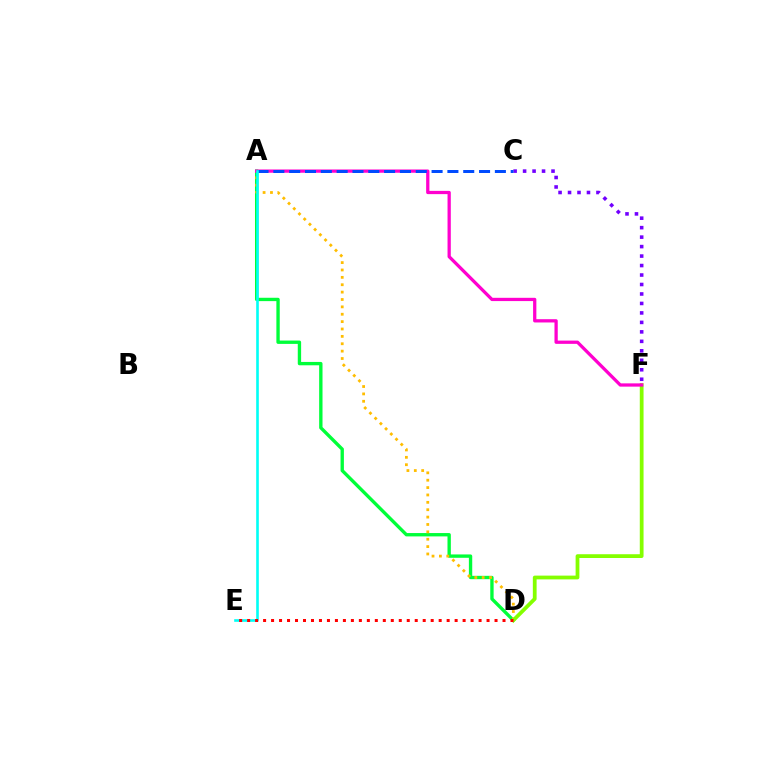{('A', 'D'): [{'color': '#00ff39', 'line_style': 'solid', 'thickness': 2.41}, {'color': '#ffbd00', 'line_style': 'dotted', 'thickness': 2.0}], ('D', 'F'): [{'color': '#84ff00', 'line_style': 'solid', 'thickness': 2.72}], ('A', 'F'): [{'color': '#ff00cf', 'line_style': 'solid', 'thickness': 2.35}], ('C', 'F'): [{'color': '#7200ff', 'line_style': 'dotted', 'thickness': 2.57}], ('A', 'C'): [{'color': '#004bff', 'line_style': 'dashed', 'thickness': 2.15}], ('A', 'E'): [{'color': '#00fff6', 'line_style': 'solid', 'thickness': 1.89}], ('D', 'E'): [{'color': '#ff0000', 'line_style': 'dotted', 'thickness': 2.17}]}